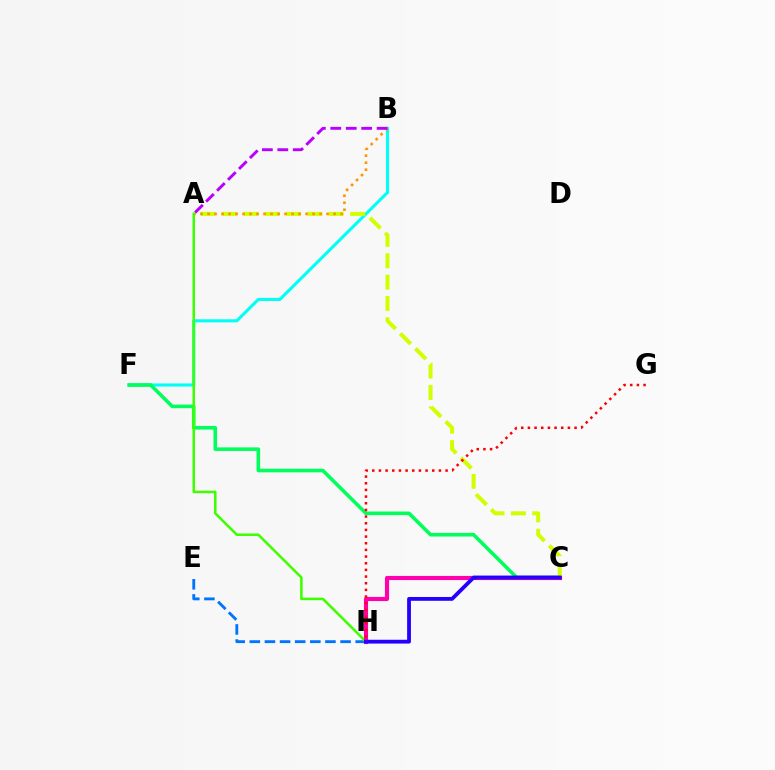{('E', 'H'): [{'color': '#0074ff', 'line_style': 'dashed', 'thickness': 2.05}], ('B', 'F'): [{'color': '#00fff6', 'line_style': 'solid', 'thickness': 2.23}], ('C', 'F'): [{'color': '#00ff5c', 'line_style': 'solid', 'thickness': 2.58}], ('A', 'C'): [{'color': '#d1ff00', 'line_style': 'dashed', 'thickness': 2.9}], ('A', 'B'): [{'color': '#ff9400', 'line_style': 'dotted', 'thickness': 1.9}, {'color': '#b900ff', 'line_style': 'dashed', 'thickness': 2.1}], ('A', 'H'): [{'color': '#3dff00', 'line_style': 'solid', 'thickness': 1.83}], ('C', 'H'): [{'color': '#ff00ac', 'line_style': 'solid', 'thickness': 2.97}, {'color': '#2500ff', 'line_style': 'solid', 'thickness': 2.75}], ('G', 'H'): [{'color': '#ff0000', 'line_style': 'dotted', 'thickness': 1.81}]}